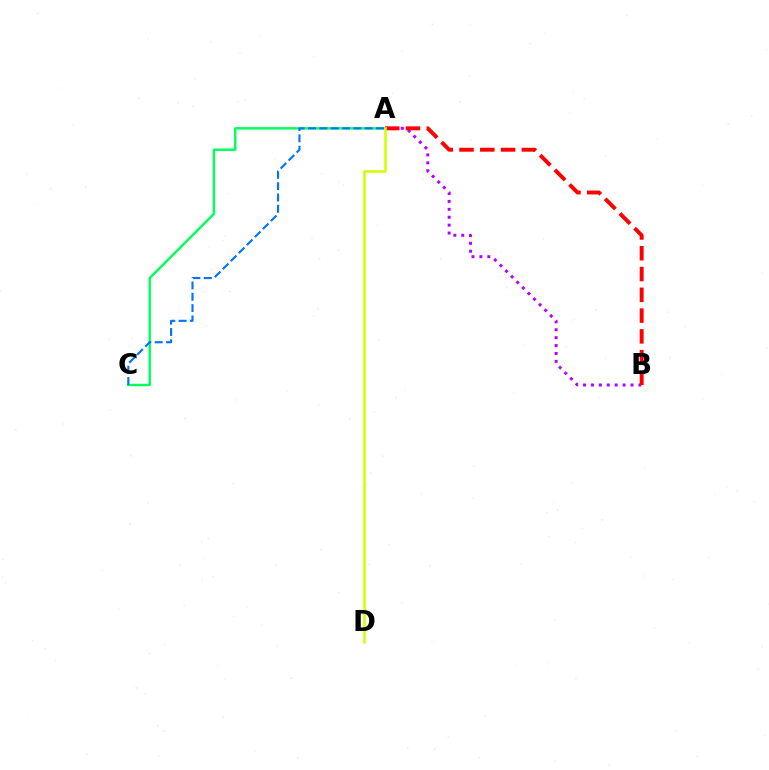{('A', 'C'): [{'color': '#00ff5c', 'line_style': 'solid', 'thickness': 1.76}, {'color': '#0074ff', 'line_style': 'dashed', 'thickness': 1.54}], ('A', 'B'): [{'color': '#b900ff', 'line_style': 'dotted', 'thickness': 2.15}, {'color': '#ff0000', 'line_style': 'dashed', 'thickness': 2.82}], ('A', 'D'): [{'color': '#d1ff00', 'line_style': 'solid', 'thickness': 1.84}]}